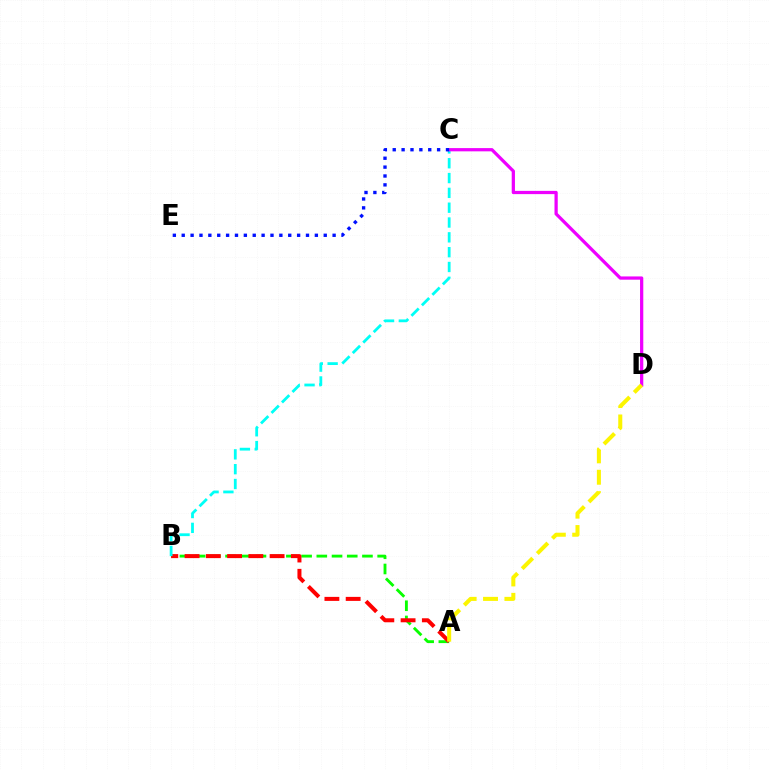{('A', 'B'): [{'color': '#08ff00', 'line_style': 'dashed', 'thickness': 2.07}, {'color': '#ff0000', 'line_style': 'dashed', 'thickness': 2.89}], ('B', 'C'): [{'color': '#00fff6', 'line_style': 'dashed', 'thickness': 2.01}], ('C', 'D'): [{'color': '#ee00ff', 'line_style': 'solid', 'thickness': 2.34}], ('A', 'D'): [{'color': '#fcf500', 'line_style': 'dashed', 'thickness': 2.9}], ('C', 'E'): [{'color': '#0010ff', 'line_style': 'dotted', 'thickness': 2.41}]}